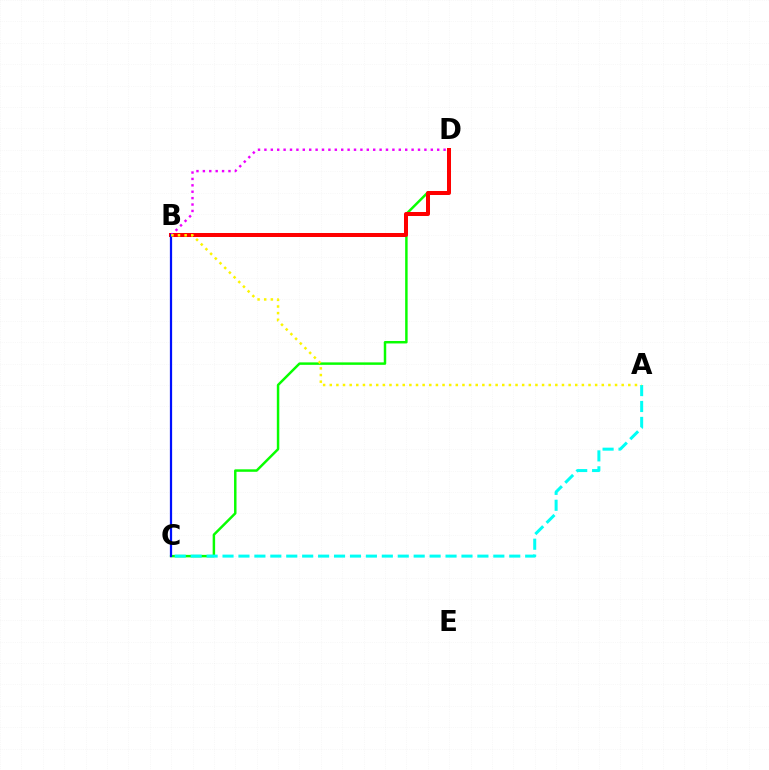{('C', 'D'): [{'color': '#08ff00', 'line_style': 'solid', 'thickness': 1.78}], ('B', 'D'): [{'color': '#ff0000', 'line_style': 'solid', 'thickness': 2.88}, {'color': '#ee00ff', 'line_style': 'dotted', 'thickness': 1.74}], ('A', 'C'): [{'color': '#00fff6', 'line_style': 'dashed', 'thickness': 2.16}], ('B', 'C'): [{'color': '#0010ff', 'line_style': 'solid', 'thickness': 1.61}], ('A', 'B'): [{'color': '#fcf500', 'line_style': 'dotted', 'thickness': 1.8}]}